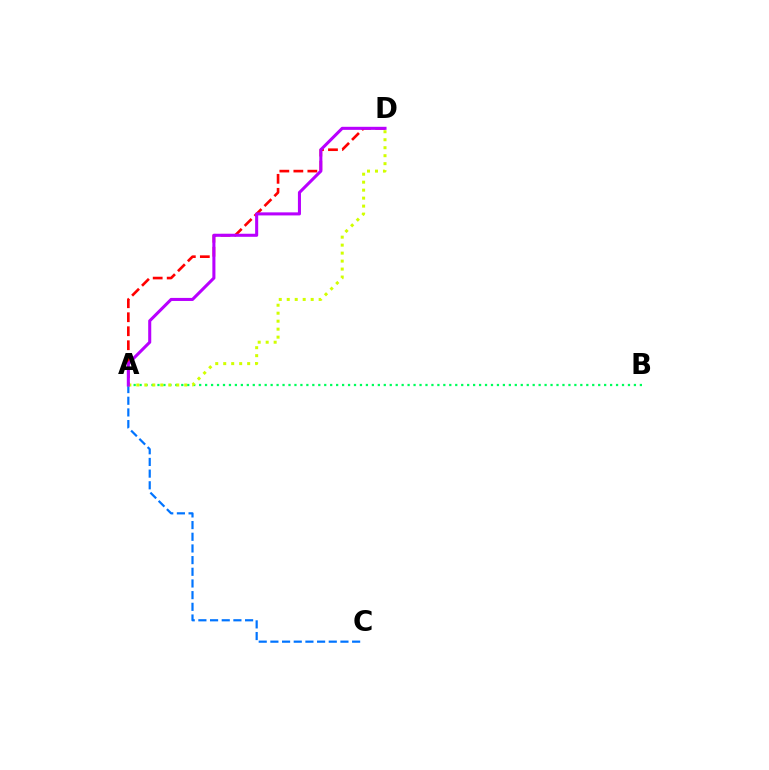{('A', 'B'): [{'color': '#00ff5c', 'line_style': 'dotted', 'thickness': 1.62}], ('A', 'D'): [{'color': '#ff0000', 'line_style': 'dashed', 'thickness': 1.9}, {'color': '#d1ff00', 'line_style': 'dotted', 'thickness': 2.17}, {'color': '#b900ff', 'line_style': 'solid', 'thickness': 2.2}], ('A', 'C'): [{'color': '#0074ff', 'line_style': 'dashed', 'thickness': 1.59}]}